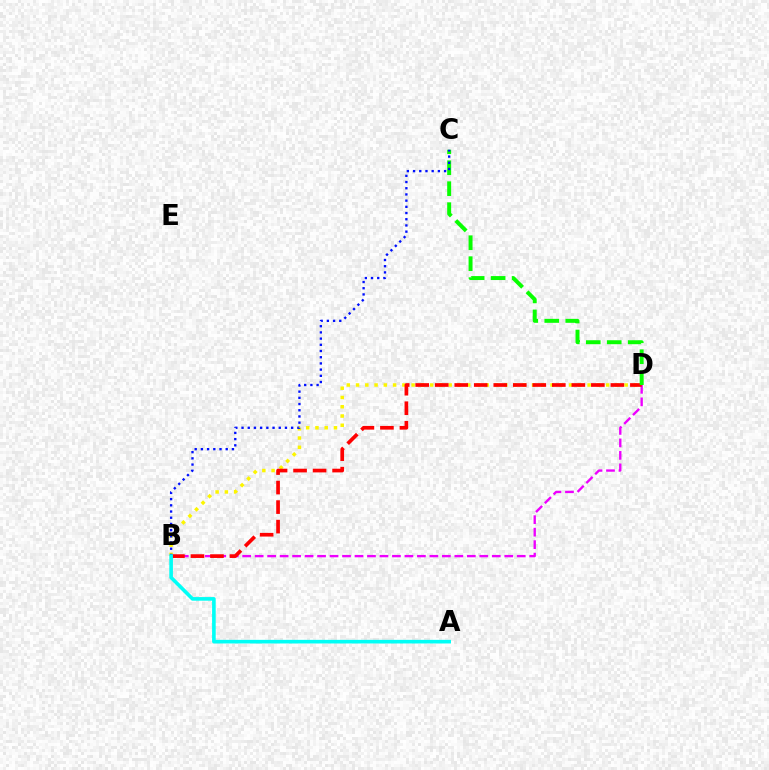{('B', 'D'): [{'color': '#ee00ff', 'line_style': 'dashed', 'thickness': 1.7}, {'color': '#fcf500', 'line_style': 'dotted', 'thickness': 2.52}, {'color': '#ff0000', 'line_style': 'dashed', 'thickness': 2.65}], ('C', 'D'): [{'color': '#08ff00', 'line_style': 'dashed', 'thickness': 2.85}], ('B', 'C'): [{'color': '#0010ff', 'line_style': 'dotted', 'thickness': 1.69}], ('A', 'B'): [{'color': '#00fff6', 'line_style': 'solid', 'thickness': 2.61}]}